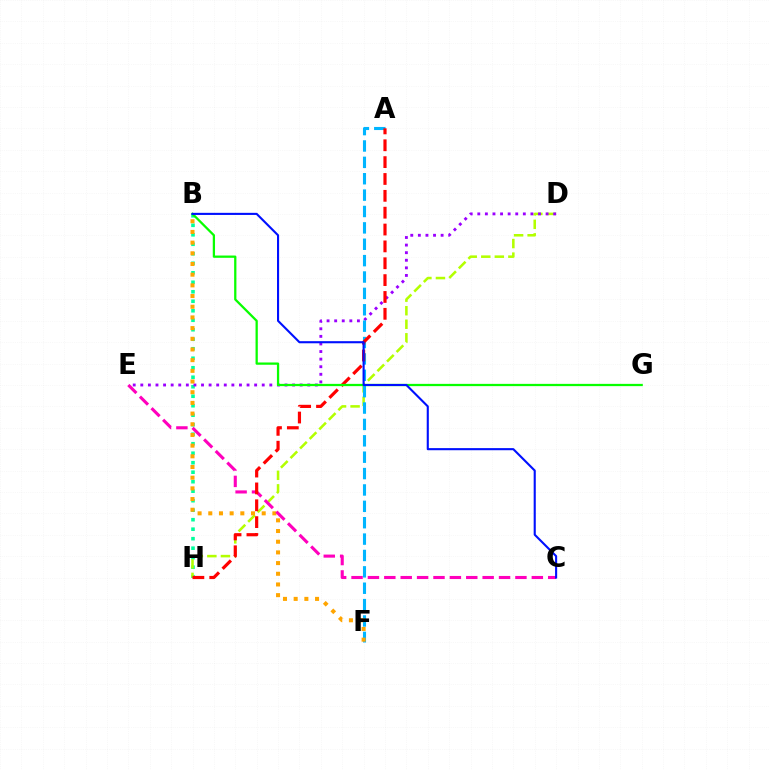{('B', 'H'): [{'color': '#00ff9d', 'line_style': 'dotted', 'thickness': 2.58}], ('D', 'H'): [{'color': '#b3ff00', 'line_style': 'dashed', 'thickness': 1.84}], ('D', 'E'): [{'color': '#9b00ff', 'line_style': 'dotted', 'thickness': 2.06}], ('A', 'F'): [{'color': '#00b5ff', 'line_style': 'dashed', 'thickness': 2.23}], ('B', 'F'): [{'color': '#ffa500', 'line_style': 'dotted', 'thickness': 2.9}], ('C', 'E'): [{'color': '#ff00bd', 'line_style': 'dashed', 'thickness': 2.23}], ('A', 'H'): [{'color': '#ff0000', 'line_style': 'dashed', 'thickness': 2.29}], ('B', 'G'): [{'color': '#08ff00', 'line_style': 'solid', 'thickness': 1.63}], ('B', 'C'): [{'color': '#0010ff', 'line_style': 'solid', 'thickness': 1.52}]}